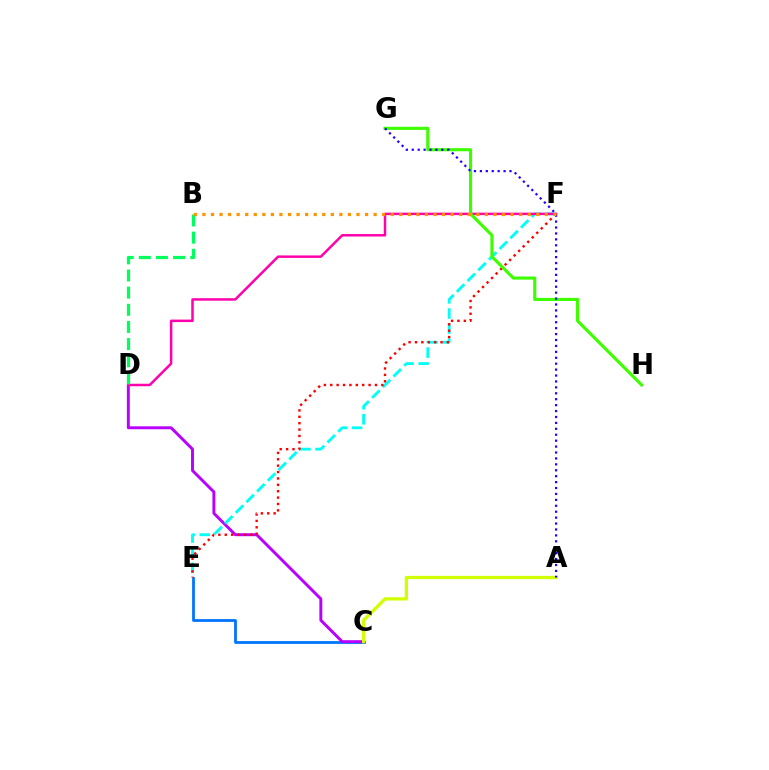{('C', 'E'): [{'color': '#0074ff', 'line_style': 'solid', 'thickness': 1.99}], ('C', 'D'): [{'color': '#b900ff', 'line_style': 'solid', 'thickness': 2.12}], ('A', 'C'): [{'color': '#d1ff00', 'line_style': 'solid', 'thickness': 2.35}], ('E', 'F'): [{'color': '#00fff6', 'line_style': 'dashed', 'thickness': 2.05}, {'color': '#ff0000', 'line_style': 'dotted', 'thickness': 1.74}], ('D', 'F'): [{'color': '#ff00ac', 'line_style': 'solid', 'thickness': 1.79}], ('B', 'D'): [{'color': '#00ff5c', 'line_style': 'dashed', 'thickness': 2.33}], ('G', 'H'): [{'color': '#3dff00', 'line_style': 'solid', 'thickness': 2.24}], ('A', 'G'): [{'color': '#2500ff', 'line_style': 'dotted', 'thickness': 1.61}], ('B', 'F'): [{'color': '#ff9400', 'line_style': 'dotted', 'thickness': 2.33}]}